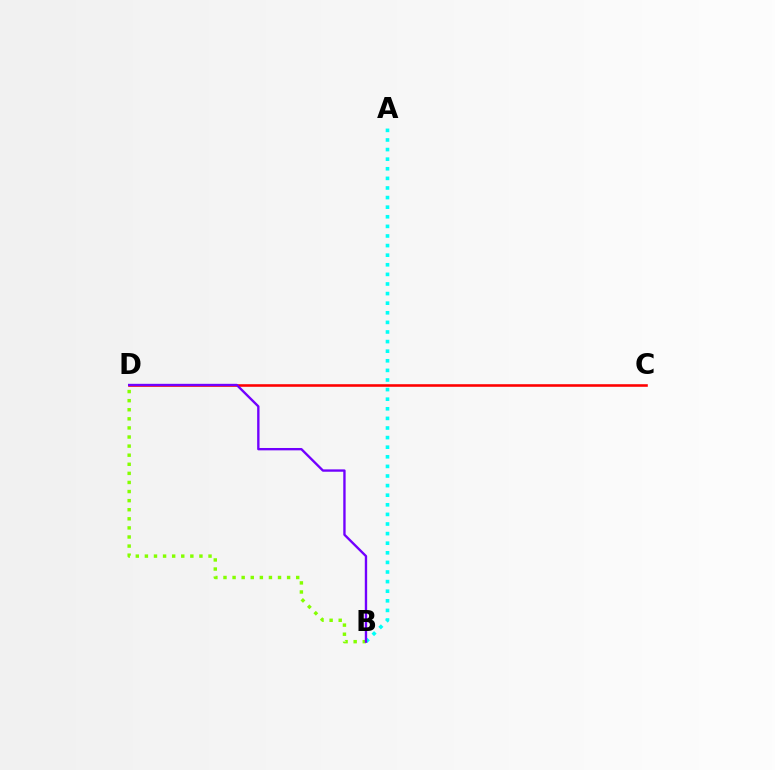{('C', 'D'): [{'color': '#ff0000', 'line_style': 'solid', 'thickness': 1.86}], ('A', 'B'): [{'color': '#00fff6', 'line_style': 'dotted', 'thickness': 2.61}], ('B', 'D'): [{'color': '#84ff00', 'line_style': 'dotted', 'thickness': 2.47}, {'color': '#7200ff', 'line_style': 'solid', 'thickness': 1.7}]}